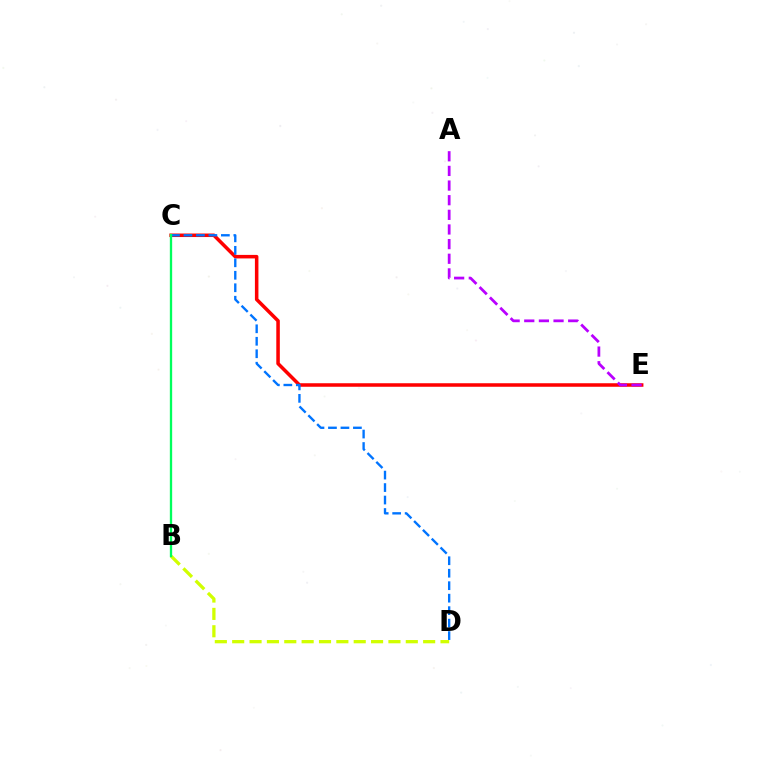{('B', 'D'): [{'color': '#d1ff00', 'line_style': 'dashed', 'thickness': 2.36}], ('C', 'E'): [{'color': '#ff0000', 'line_style': 'solid', 'thickness': 2.54}], ('C', 'D'): [{'color': '#0074ff', 'line_style': 'dashed', 'thickness': 1.69}], ('A', 'E'): [{'color': '#b900ff', 'line_style': 'dashed', 'thickness': 1.99}], ('B', 'C'): [{'color': '#00ff5c', 'line_style': 'solid', 'thickness': 1.67}]}